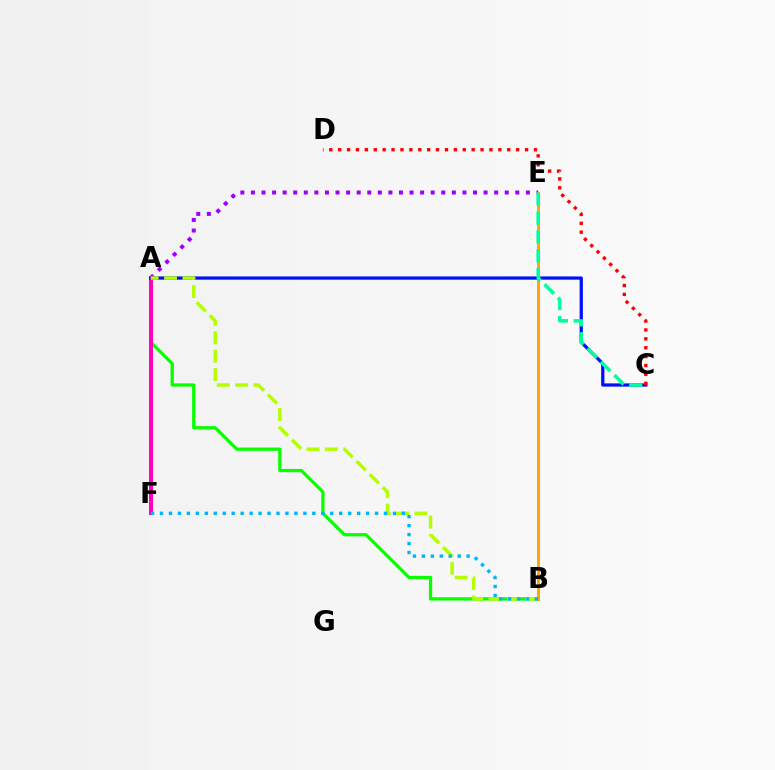{('A', 'B'): [{'color': '#08ff00', 'line_style': 'solid', 'thickness': 2.36}, {'color': '#b3ff00', 'line_style': 'dashed', 'thickness': 2.5}], ('A', 'F'): [{'color': '#ff00bd', 'line_style': 'solid', 'thickness': 2.87}], ('A', 'C'): [{'color': '#0010ff', 'line_style': 'solid', 'thickness': 2.34}], ('A', 'E'): [{'color': '#9b00ff', 'line_style': 'dotted', 'thickness': 2.87}], ('C', 'D'): [{'color': '#ff0000', 'line_style': 'dotted', 'thickness': 2.42}], ('B', 'E'): [{'color': '#ffa500', 'line_style': 'solid', 'thickness': 2.12}], ('C', 'E'): [{'color': '#00ff9d', 'line_style': 'dashed', 'thickness': 2.57}], ('B', 'F'): [{'color': '#00b5ff', 'line_style': 'dotted', 'thickness': 2.43}]}